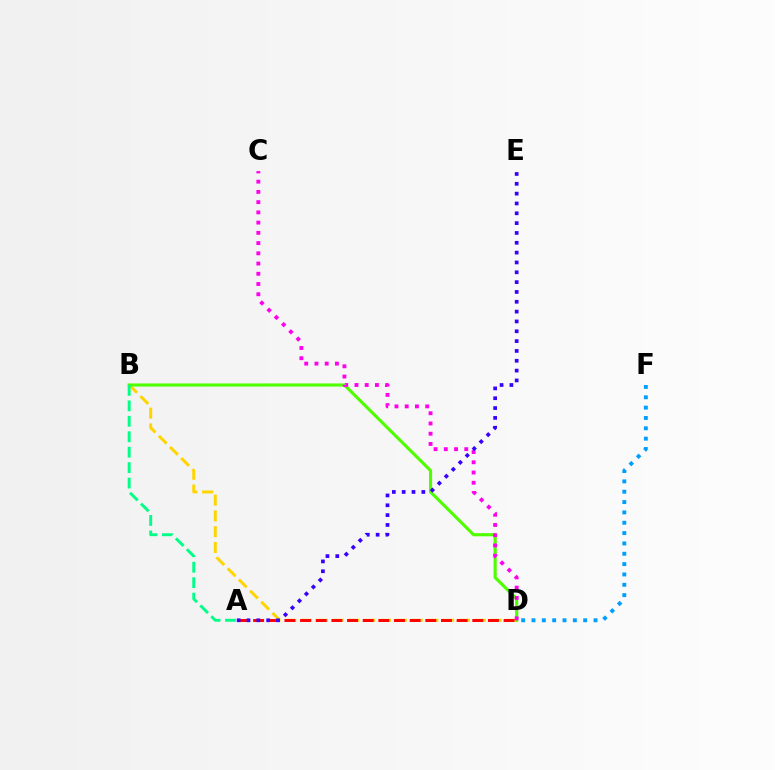{('D', 'F'): [{'color': '#009eff', 'line_style': 'dotted', 'thickness': 2.81}], ('B', 'D'): [{'color': '#ffd500', 'line_style': 'dashed', 'thickness': 2.15}, {'color': '#4fff00', 'line_style': 'solid', 'thickness': 2.25}], ('A', 'D'): [{'color': '#ff0000', 'line_style': 'dashed', 'thickness': 2.13}], ('C', 'D'): [{'color': '#ff00ed', 'line_style': 'dotted', 'thickness': 2.78}], ('A', 'E'): [{'color': '#3700ff', 'line_style': 'dotted', 'thickness': 2.67}], ('A', 'B'): [{'color': '#00ff86', 'line_style': 'dashed', 'thickness': 2.1}]}